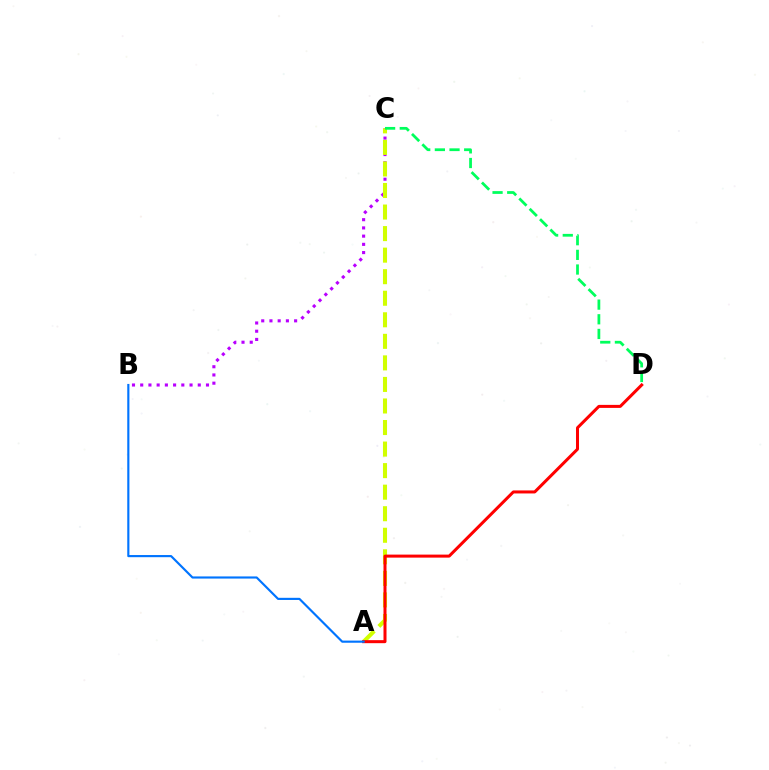{('B', 'C'): [{'color': '#b900ff', 'line_style': 'dotted', 'thickness': 2.23}], ('A', 'C'): [{'color': '#d1ff00', 'line_style': 'dashed', 'thickness': 2.93}], ('A', 'D'): [{'color': '#ff0000', 'line_style': 'solid', 'thickness': 2.17}], ('C', 'D'): [{'color': '#00ff5c', 'line_style': 'dashed', 'thickness': 1.99}], ('A', 'B'): [{'color': '#0074ff', 'line_style': 'solid', 'thickness': 1.55}]}